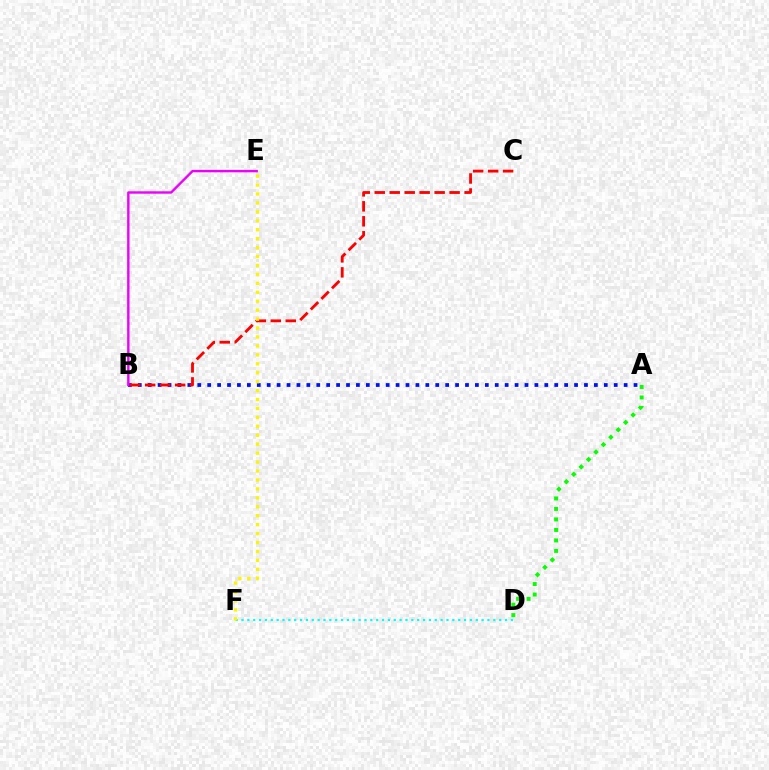{('A', 'B'): [{'color': '#0010ff', 'line_style': 'dotted', 'thickness': 2.69}], ('A', 'D'): [{'color': '#08ff00', 'line_style': 'dotted', 'thickness': 2.85}], ('D', 'F'): [{'color': '#00fff6', 'line_style': 'dotted', 'thickness': 1.59}], ('B', 'E'): [{'color': '#ee00ff', 'line_style': 'solid', 'thickness': 1.74}], ('B', 'C'): [{'color': '#ff0000', 'line_style': 'dashed', 'thickness': 2.03}], ('E', 'F'): [{'color': '#fcf500', 'line_style': 'dotted', 'thickness': 2.43}]}